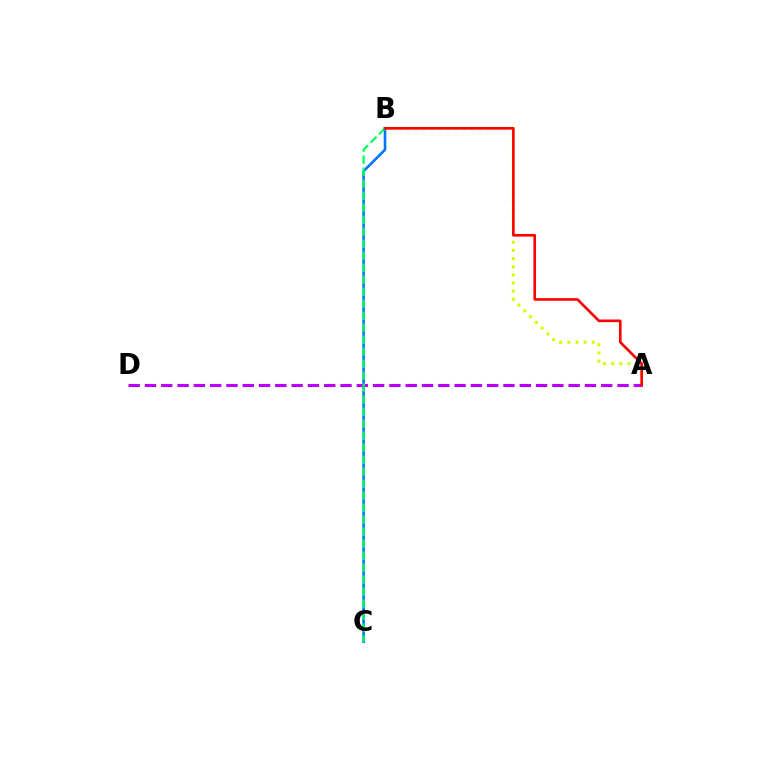{('B', 'C'): [{'color': '#0074ff', 'line_style': 'solid', 'thickness': 1.86}, {'color': '#00ff5c', 'line_style': 'dashed', 'thickness': 1.63}], ('A', 'B'): [{'color': '#d1ff00', 'line_style': 'dotted', 'thickness': 2.21}, {'color': '#ff0000', 'line_style': 'solid', 'thickness': 1.9}], ('A', 'D'): [{'color': '#b900ff', 'line_style': 'dashed', 'thickness': 2.21}]}